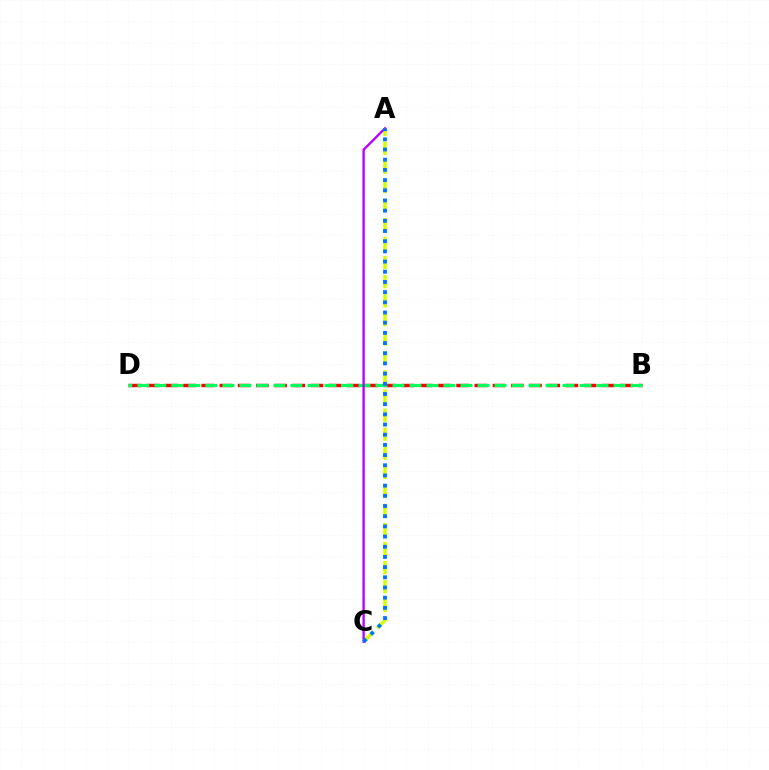{('A', 'C'): [{'color': '#d1ff00', 'line_style': 'dashed', 'thickness': 2.59}, {'color': '#b900ff', 'line_style': 'solid', 'thickness': 1.69}, {'color': '#0074ff', 'line_style': 'dotted', 'thickness': 2.77}], ('B', 'D'): [{'color': '#ff0000', 'line_style': 'dashed', 'thickness': 2.47}, {'color': '#00ff5c', 'line_style': 'dashed', 'thickness': 2.31}]}